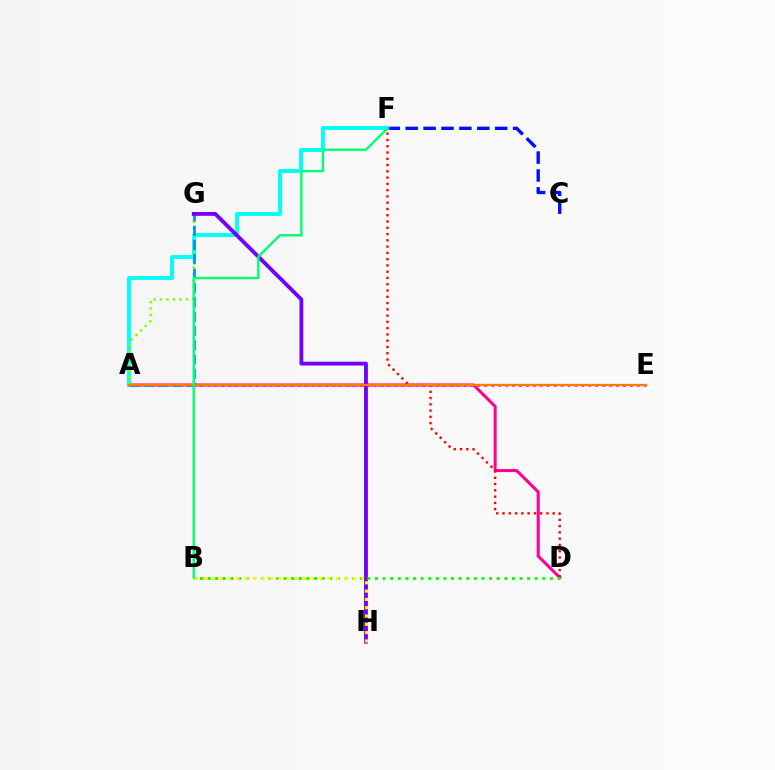{('A', 'D'): [{'color': '#ff0094', 'line_style': 'solid', 'thickness': 2.2}], ('C', 'F'): [{'color': '#0010ff', 'line_style': 'dashed', 'thickness': 2.43}], ('D', 'F'): [{'color': '#ff0000', 'line_style': 'dotted', 'thickness': 1.7}], ('A', 'E'): [{'color': '#ee00ff', 'line_style': 'dotted', 'thickness': 1.88}, {'color': '#ff7c00', 'line_style': 'solid', 'thickness': 1.69}], ('A', 'F'): [{'color': '#00fff6', 'line_style': 'solid', 'thickness': 2.8}], ('A', 'G'): [{'color': '#84ff00', 'line_style': 'dotted', 'thickness': 1.76}, {'color': '#008cff', 'line_style': 'dashed', 'thickness': 1.95}], ('G', 'H'): [{'color': '#7200ff', 'line_style': 'solid', 'thickness': 2.77}], ('B', 'D'): [{'color': '#08ff00', 'line_style': 'dotted', 'thickness': 2.07}], ('B', 'H'): [{'color': '#fcf500', 'line_style': 'dotted', 'thickness': 2.26}], ('B', 'F'): [{'color': '#00ff74', 'line_style': 'solid', 'thickness': 1.71}]}